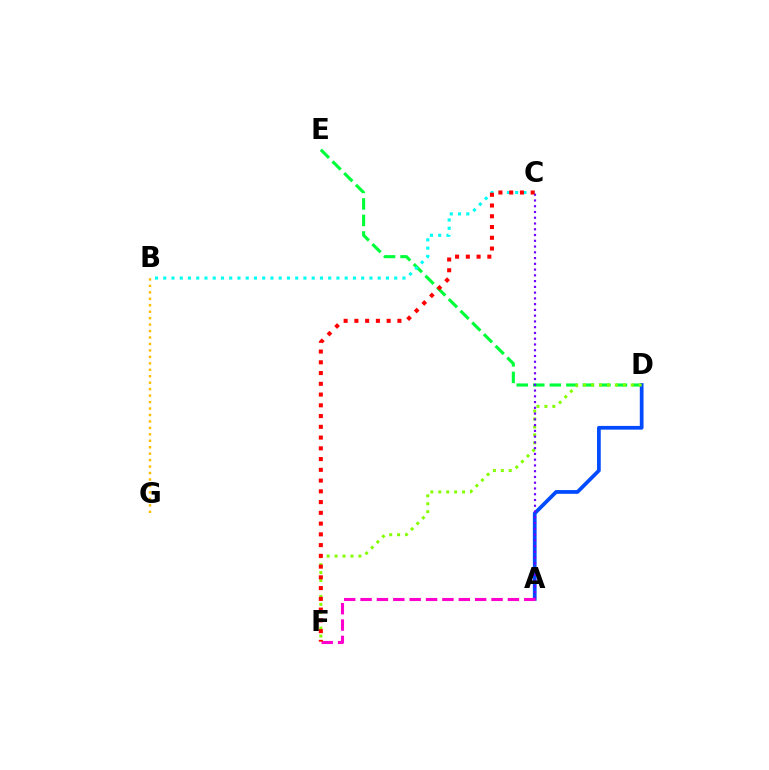{('D', 'E'): [{'color': '#00ff39', 'line_style': 'dashed', 'thickness': 2.25}], ('A', 'D'): [{'color': '#004bff', 'line_style': 'solid', 'thickness': 2.68}], ('D', 'F'): [{'color': '#84ff00', 'line_style': 'dotted', 'thickness': 2.16}], ('A', 'C'): [{'color': '#7200ff', 'line_style': 'dotted', 'thickness': 1.56}], ('B', 'G'): [{'color': '#ffbd00', 'line_style': 'dotted', 'thickness': 1.75}], ('B', 'C'): [{'color': '#00fff6', 'line_style': 'dotted', 'thickness': 2.24}], ('A', 'F'): [{'color': '#ff00cf', 'line_style': 'dashed', 'thickness': 2.22}], ('C', 'F'): [{'color': '#ff0000', 'line_style': 'dotted', 'thickness': 2.92}]}